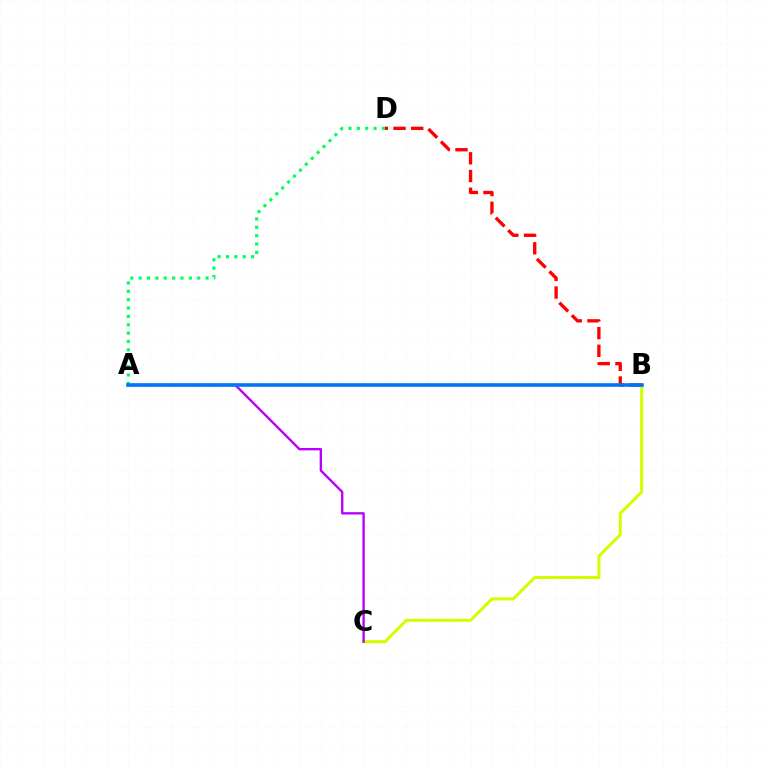{('B', 'C'): [{'color': '#d1ff00', 'line_style': 'solid', 'thickness': 2.19}], ('B', 'D'): [{'color': '#ff0000', 'line_style': 'dashed', 'thickness': 2.4}], ('A', 'D'): [{'color': '#00ff5c', 'line_style': 'dotted', 'thickness': 2.27}], ('A', 'C'): [{'color': '#b900ff', 'line_style': 'solid', 'thickness': 1.7}], ('A', 'B'): [{'color': '#0074ff', 'line_style': 'solid', 'thickness': 2.58}]}